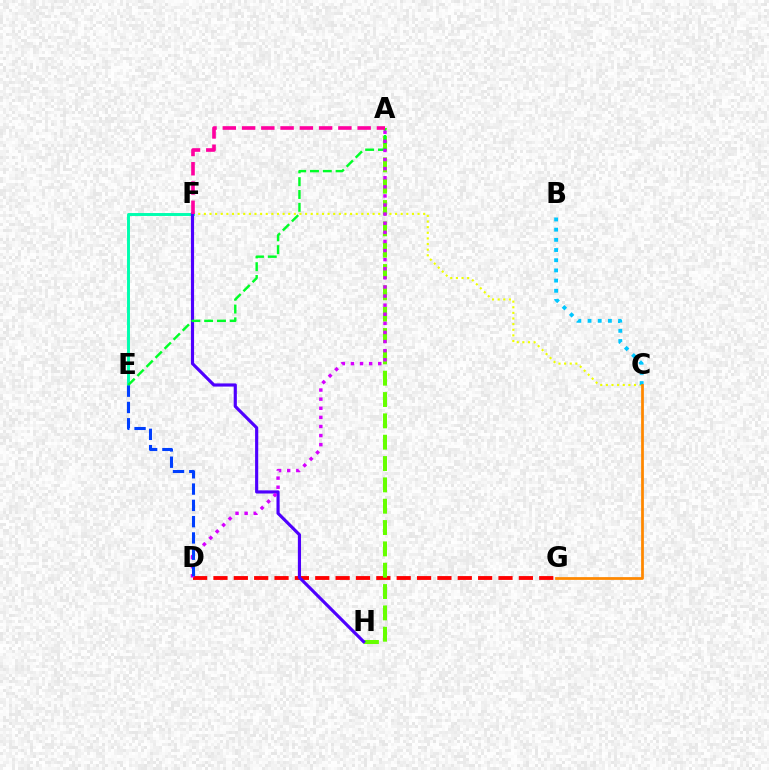{('D', 'G'): [{'color': '#ff0000', 'line_style': 'dashed', 'thickness': 2.77}], ('C', 'F'): [{'color': '#eeff00', 'line_style': 'dotted', 'thickness': 1.53}], ('E', 'F'): [{'color': '#00ffaf', 'line_style': 'solid', 'thickness': 2.12}], ('A', 'H'): [{'color': '#66ff00', 'line_style': 'dashed', 'thickness': 2.9}], ('B', 'C'): [{'color': '#00c7ff', 'line_style': 'dotted', 'thickness': 2.77}], ('C', 'G'): [{'color': '#ff8800', 'line_style': 'solid', 'thickness': 1.99}], ('F', 'H'): [{'color': '#4f00ff', 'line_style': 'solid', 'thickness': 2.27}], ('A', 'E'): [{'color': '#00ff27', 'line_style': 'dashed', 'thickness': 1.74}], ('A', 'D'): [{'color': '#d600ff', 'line_style': 'dotted', 'thickness': 2.47}], ('A', 'F'): [{'color': '#ff00a0', 'line_style': 'dashed', 'thickness': 2.62}], ('D', 'E'): [{'color': '#003fff', 'line_style': 'dashed', 'thickness': 2.21}]}